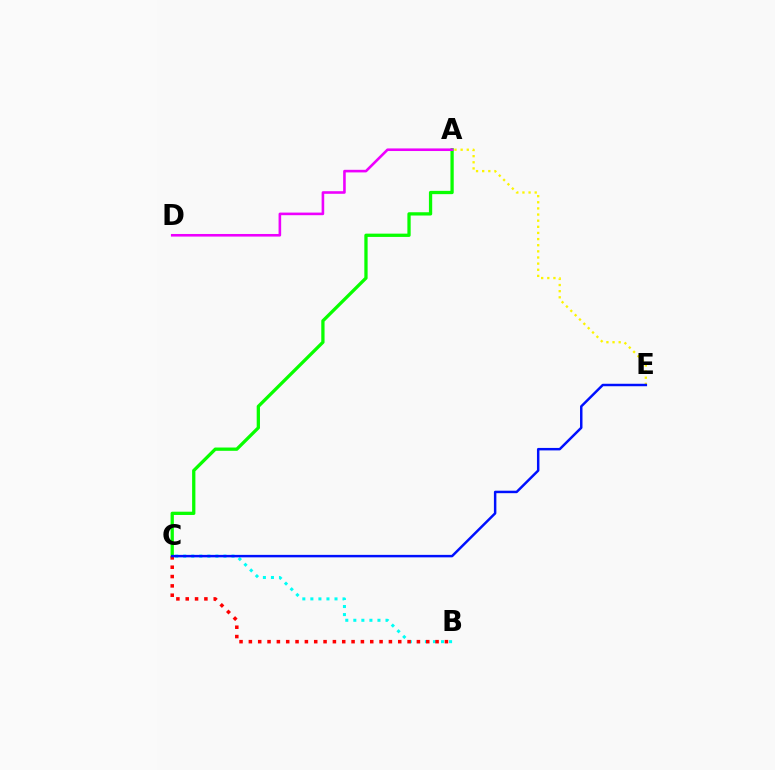{('B', 'C'): [{'color': '#00fff6', 'line_style': 'dotted', 'thickness': 2.19}, {'color': '#ff0000', 'line_style': 'dotted', 'thickness': 2.54}], ('A', 'E'): [{'color': '#fcf500', 'line_style': 'dotted', 'thickness': 1.67}], ('A', 'C'): [{'color': '#08ff00', 'line_style': 'solid', 'thickness': 2.36}], ('C', 'E'): [{'color': '#0010ff', 'line_style': 'solid', 'thickness': 1.78}], ('A', 'D'): [{'color': '#ee00ff', 'line_style': 'solid', 'thickness': 1.87}]}